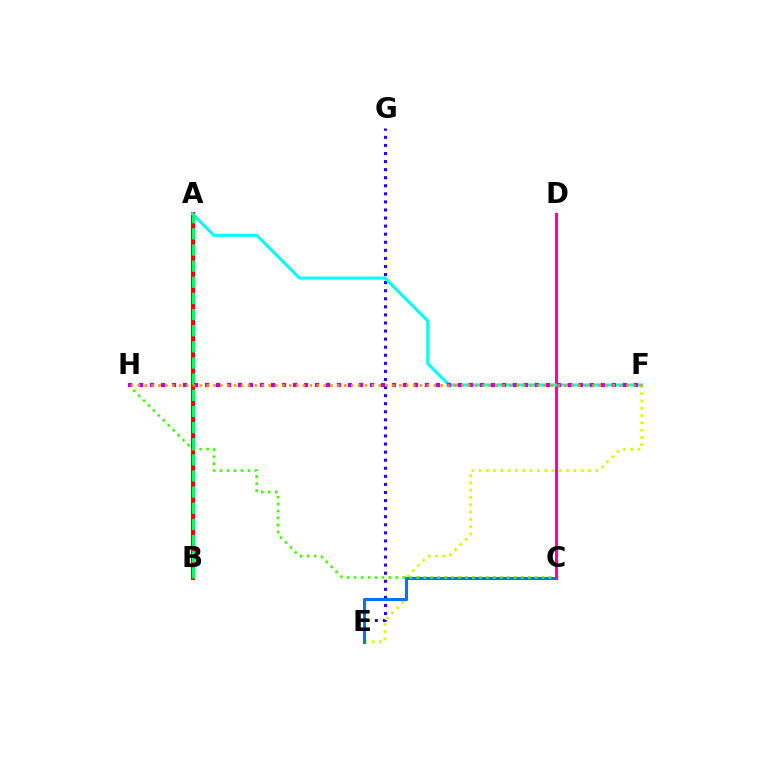{('E', 'G'): [{'color': '#2500ff', 'line_style': 'dotted', 'thickness': 2.19}], ('E', 'F'): [{'color': '#d1ff00', 'line_style': 'dotted', 'thickness': 1.98}], ('A', 'B'): [{'color': '#ff0000', 'line_style': 'solid', 'thickness': 2.96}, {'color': '#00ff5c', 'line_style': 'dashed', 'thickness': 2.19}], ('C', 'E'): [{'color': '#0074ff', 'line_style': 'solid', 'thickness': 2.19}], ('C', 'H'): [{'color': '#3dff00', 'line_style': 'dotted', 'thickness': 1.89}], ('C', 'D'): [{'color': '#ff00ac', 'line_style': 'solid', 'thickness': 2.23}], ('A', 'F'): [{'color': '#00fff6', 'line_style': 'solid', 'thickness': 2.19}], ('F', 'H'): [{'color': '#b900ff', 'line_style': 'dotted', 'thickness': 2.99}, {'color': '#ff9400', 'line_style': 'dotted', 'thickness': 1.87}]}